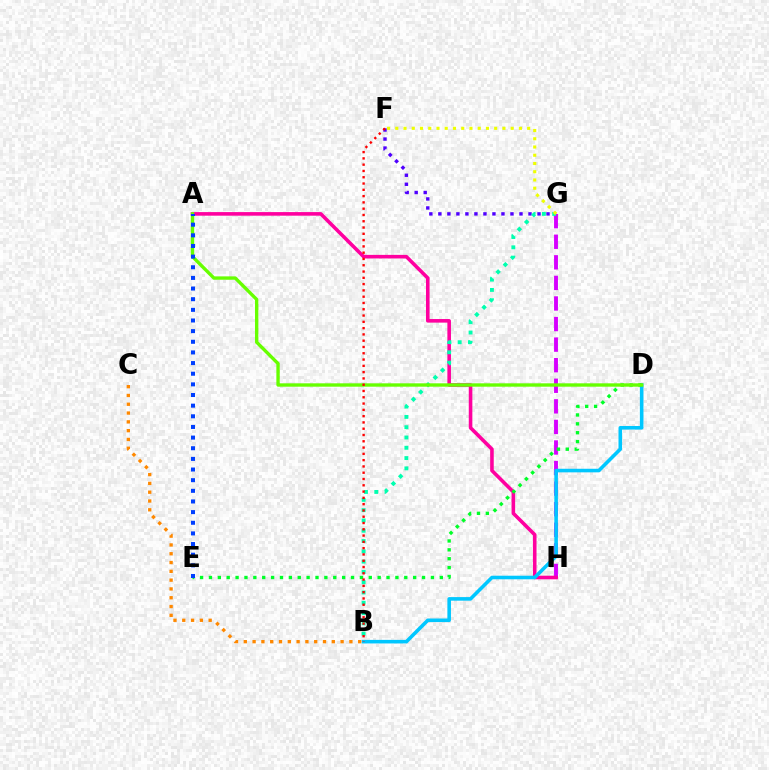{('F', 'G'): [{'color': '#4f00ff', 'line_style': 'dotted', 'thickness': 2.45}, {'color': '#eeff00', 'line_style': 'dotted', 'thickness': 2.24}], ('B', 'C'): [{'color': '#ff8800', 'line_style': 'dotted', 'thickness': 2.39}], ('G', 'H'): [{'color': '#d600ff', 'line_style': 'dashed', 'thickness': 2.79}], ('A', 'H'): [{'color': '#ff00a0', 'line_style': 'solid', 'thickness': 2.58}], ('B', 'G'): [{'color': '#00ffaf', 'line_style': 'dotted', 'thickness': 2.8}], ('B', 'D'): [{'color': '#00c7ff', 'line_style': 'solid', 'thickness': 2.57}], ('D', 'E'): [{'color': '#00ff27', 'line_style': 'dotted', 'thickness': 2.41}], ('A', 'D'): [{'color': '#66ff00', 'line_style': 'solid', 'thickness': 2.42}], ('B', 'F'): [{'color': '#ff0000', 'line_style': 'dotted', 'thickness': 1.71}], ('A', 'E'): [{'color': '#003fff', 'line_style': 'dotted', 'thickness': 2.89}]}